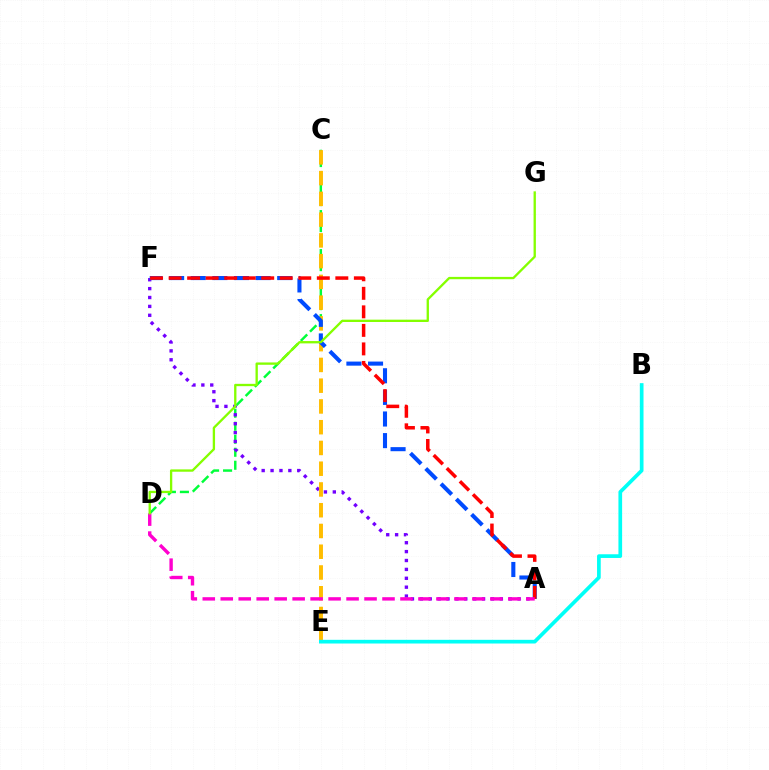{('C', 'D'): [{'color': '#00ff39', 'line_style': 'dashed', 'thickness': 1.77}], ('A', 'F'): [{'color': '#7200ff', 'line_style': 'dotted', 'thickness': 2.42}, {'color': '#004bff', 'line_style': 'dashed', 'thickness': 2.94}, {'color': '#ff0000', 'line_style': 'dashed', 'thickness': 2.52}], ('C', 'E'): [{'color': '#ffbd00', 'line_style': 'dashed', 'thickness': 2.82}], ('B', 'E'): [{'color': '#00fff6', 'line_style': 'solid', 'thickness': 2.66}], ('A', 'D'): [{'color': '#ff00cf', 'line_style': 'dashed', 'thickness': 2.44}], ('D', 'G'): [{'color': '#84ff00', 'line_style': 'solid', 'thickness': 1.68}]}